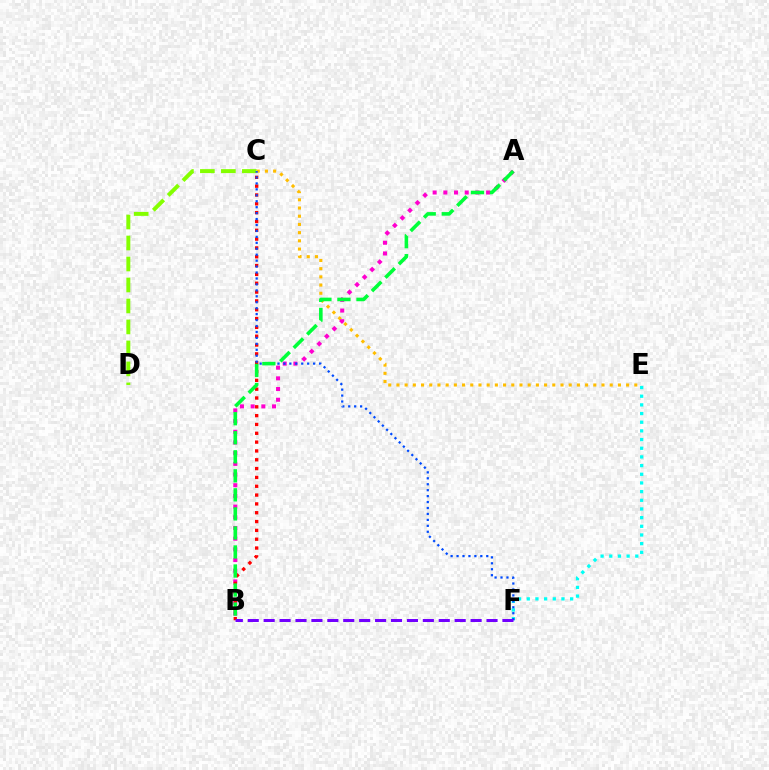{('C', 'D'): [{'color': '#84ff00', 'line_style': 'dashed', 'thickness': 2.85}], ('C', 'E'): [{'color': '#ffbd00', 'line_style': 'dotted', 'thickness': 2.23}], ('E', 'F'): [{'color': '#00fff6', 'line_style': 'dotted', 'thickness': 2.36}], ('A', 'B'): [{'color': '#ff00cf', 'line_style': 'dotted', 'thickness': 2.9}, {'color': '#00ff39', 'line_style': 'dashed', 'thickness': 2.59}], ('B', 'C'): [{'color': '#ff0000', 'line_style': 'dotted', 'thickness': 2.4}], ('C', 'F'): [{'color': '#004bff', 'line_style': 'dotted', 'thickness': 1.61}], ('B', 'F'): [{'color': '#7200ff', 'line_style': 'dashed', 'thickness': 2.16}]}